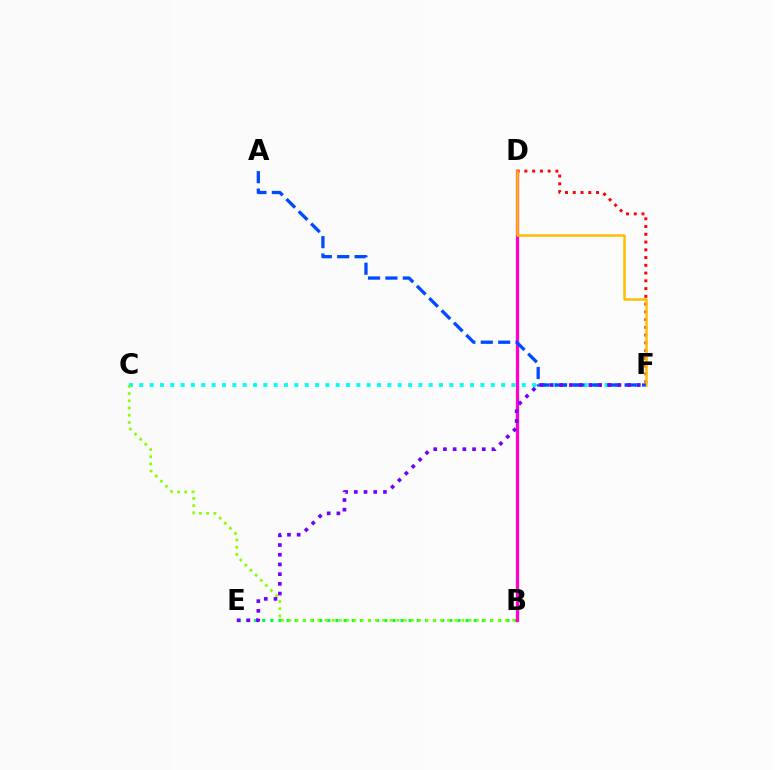{('B', 'E'): [{'color': '#00ff39', 'line_style': 'dotted', 'thickness': 2.21}], ('C', 'F'): [{'color': '#00fff6', 'line_style': 'dotted', 'thickness': 2.81}], ('B', 'D'): [{'color': '#ff00cf', 'line_style': 'solid', 'thickness': 2.36}], ('B', 'C'): [{'color': '#84ff00', 'line_style': 'dotted', 'thickness': 1.96}], ('D', 'F'): [{'color': '#ff0000', 'line_style': 'dotted', 'thickness': 2.11}, {'color': '#ffbd00', 'line_style': 'solid', 'thickness': 1.81}], ('A', 'F'): [{'color': '#004bff', 'line_style': 'dashed', 'thickness': 2.36}], ('E', 'F'): [{'color': '#7200ff', 'line_style': 'dotted', 'thickness': 2.64}]}